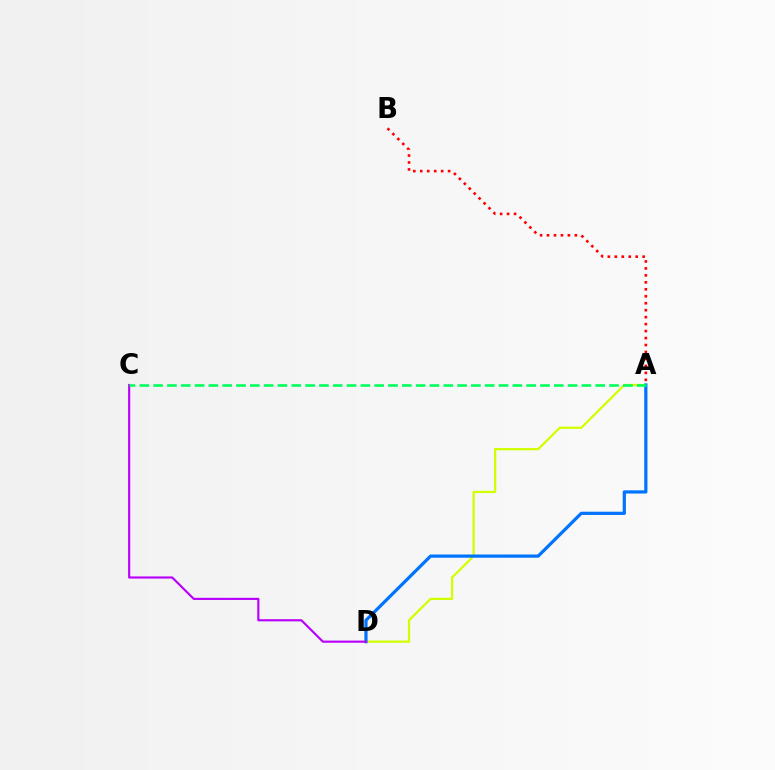{('A', 'B'): [{'color': '#ff0000', 'line_style': 'dotted', 'thickness': 1.89}], ('A', 'D'): [{'color': '#d1ff00', 'line_style': 'solid', 'thickness': 1.62}, {'color': '#0074ff', 'line_style': 'solid', 'thickness': 2.31}], ('C', 'D'): [{'color': '#b900ff', 'line_style': 'solid', 'thickness': 1.55}], ('A', 'C'): [{'color': '#00ff5c', 'line_style': 'dashed', 'thickness': 1.88}]}